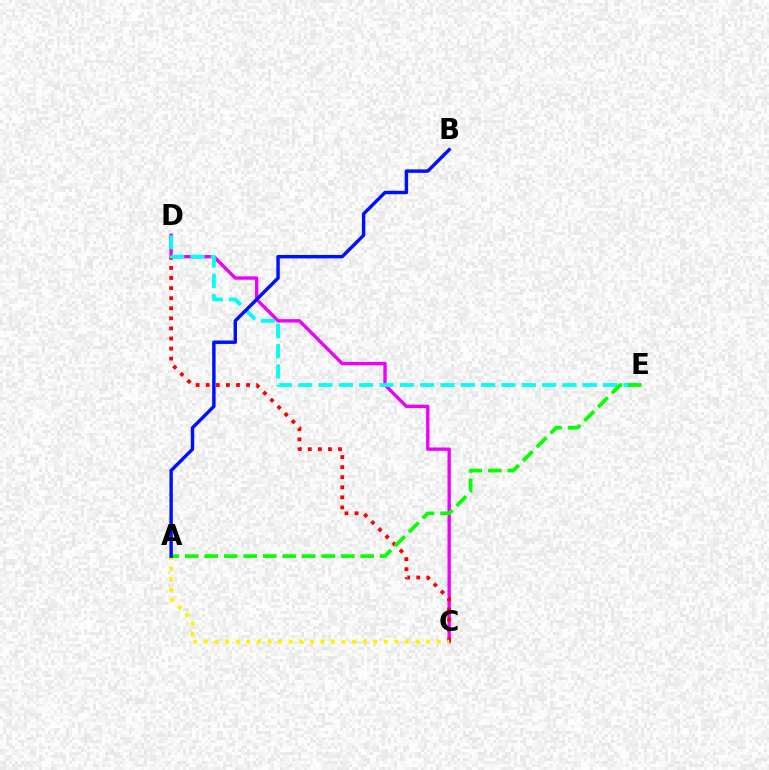{('C', 'D'): [{'color': '#ee00ff', 'line_style': 'solid', 'thickness': 2.41}, {'color': '#ff0000', 'line_style': 'dotted', 'thickness': 2.74}], ('D', 'E'): [{'color': '#00fff6', 'line_style': 'dashed', 'thickness': 2.76}], ('A', 'C'): [{'color': '#fcf500', 'line_style': 'dotted', 'thickness': 2.88}], ('A', 'E'): [{'color': '#08ff00', 'line_style': 'dashed', 'thickness': 2.65}], ('A', 'B'): [{'color': '#0010ff', 'line_style': 'solid', 'thickness': 2.47}]}